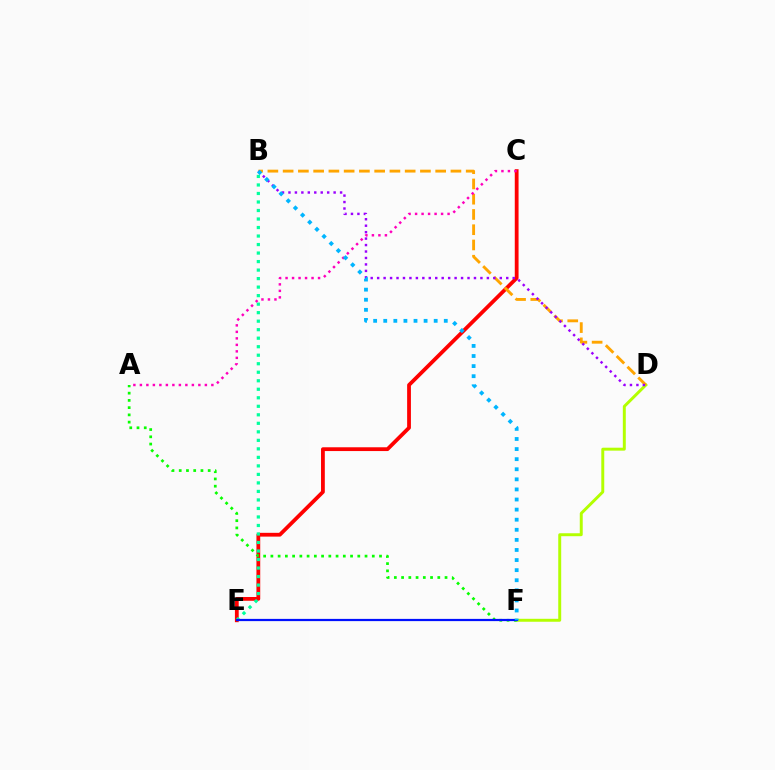{('D', 'F'): [{'color': '#b3ff00', 'line_style': 'solid', 'thickness': 2.12}], ('C', 'E'): [{'color': '#ff0000', 'line_style': 'solid', 'thickness': 2.73}], ('B', 'E'): [{'color': '#00ff9d', 'line_style': 'dotted', 'thickness': 2.31}], ('B', 'D'): [{'color': '#ffa500', 'line_style': 'dashed', 'thickness': 2.07}, {'color': '#9b00ff', 'line_style': 'dotted', 'thickness': 1.75}], ('A', 'C'): [{'color': '#ff00bd', 'line_style': 'dotted', 'thickness': 1.77}], ('A', 'F'): [{'color': '#08ff00', 'line_style': 'dotted', 'thickness': 1.97}], ('E', 'F'): [{'color': '#0010ff', 'line_style': 'solid', 'thickness': 1.6}], ('B', 'F'): [{'color': '#00b5ff', 'line_style': 'dotted', 'thickness': 2.74}]}